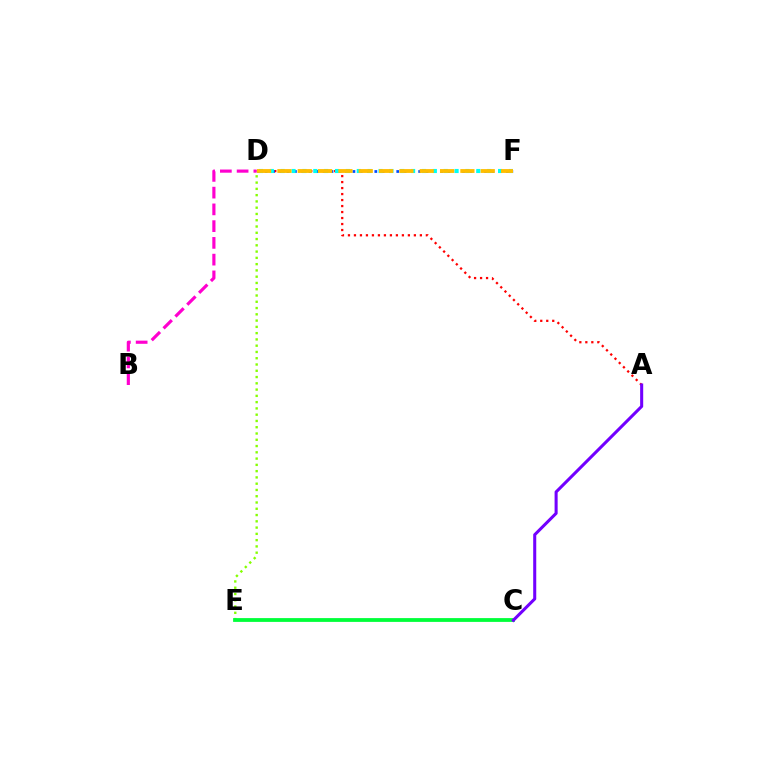{('A', 'D'): [{'color': '#ff0000', 'line_style': 'dotted', 'thickness': 1.63}], ('D', 'F'): [{'color': '#004bff', 'line_style': 'dotted', 'thickness': 1.99}, {'color': '#00fff6', 'line_style': 'dotted', 'thickness': 2.95}, {'color': '#ffbd00', 'line_style': 'dashed', 'thickness': 2.76}], ('B', 'D'): [{'color': '#ff00cf', 'line_style': 'dashed', 'thickness': 2.28}], ('D', 'E'): [{'color': '#84ff00', 'line_style': 'dotted', 'thickness': 1.7}], ('C', 'E'): [{'color': '#00ff39', 'line_style': 'solid', 'thickness': 2.73}], ('A', 'C'): [{'color': '#7200ff', 'line_style': 'solid', 'thickness': 2.2}]}